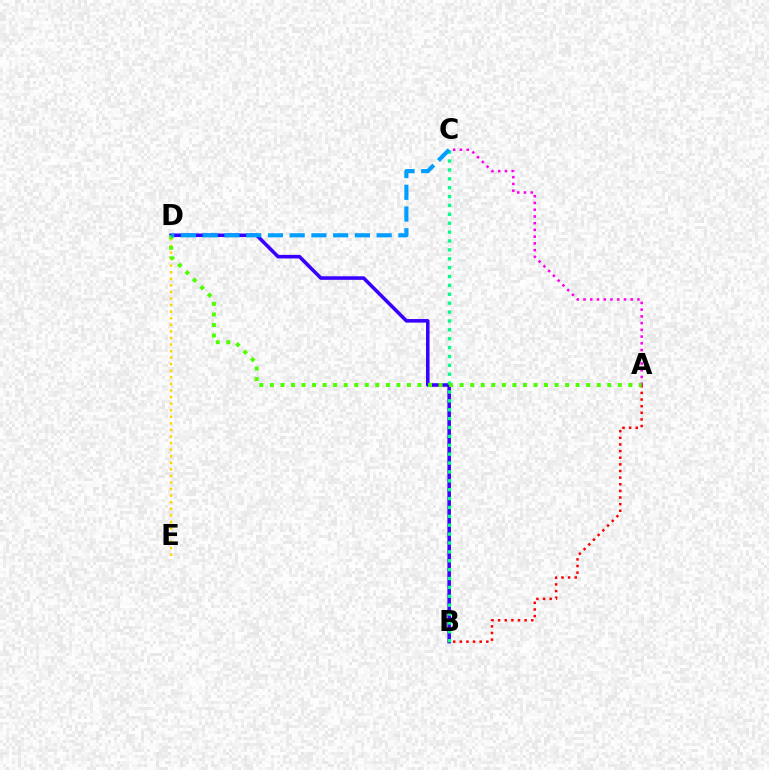{('B', 'D'): [{'color': '#3700ff', 'line_style': 'solid', 'thickness': 2.56}], ('A', 'B'): [{'color': '#ff0000', 'line_style': 'dotted', 'thickness': 1.8}], ('A', 'C'): [{'color': '#ff00ed', 'line_style': 'dotted', 'thickness': 1.83}], ('B', 'C'): [{'color': '#00ff86', 'line_style': 'dotted', 'thickness': 2.41}], ('D', 'E'): [{'color': '#ffd500', 'line_style': 'dotted', 'thickness': 1.79}], ('A', 'D'): [{'color': '#4fff00', 'line_style': 'dotted', 'thickness': 2.86}], ('C', 'D'): [{'color': '#009eff', 'line_style': 'dashed', 'thickness': 2.95}]}